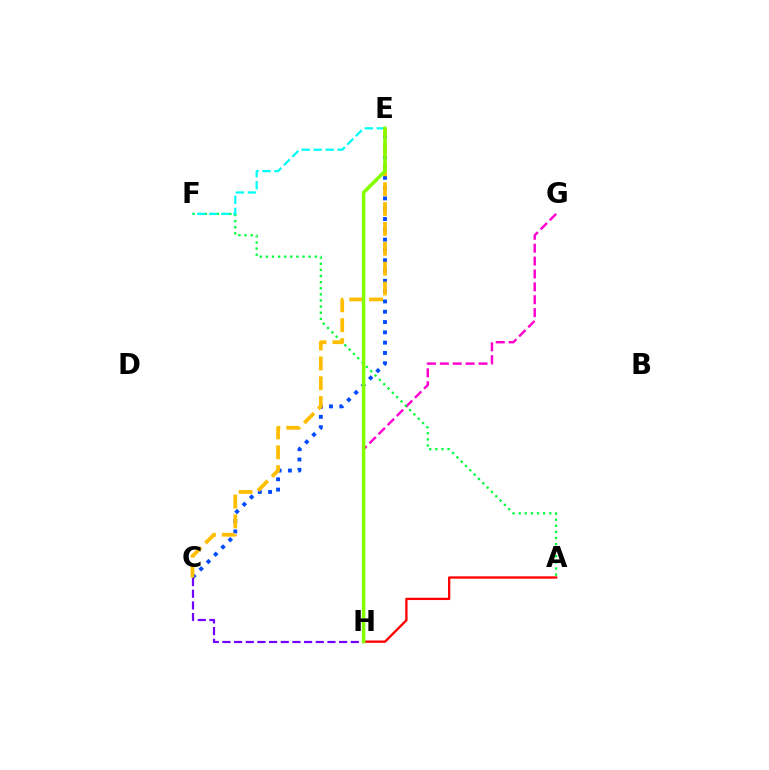{('G', 'H'): [{'color': '#ff00cf', 'line_style': 'dashed', 'thickness': 1.75}], ('A', 'F'): [{'color': '#00ff39', 'line_style': 'dotted', 'thickness': 1.66}], ('C', 'E'): [{'color': '#004bff', 'line_style': 'dotted', 'thickness': 2.8}, {'color': '#ffbd00', 'line_style': 'dashed', 'thickness': 2.7}], ('E', 'F'): [{'color': '#00fff6', 'line_style': 'dashed', 'thickness': 1.63}], ('C', 'H'): [{'color': '#7200ff', 'line_style': 'dashed', 'thickness': 1.59}], ('A', 'H'): [{'color': '#ff0000', 'line_style': 'solid', 'thickness': 1.67}], ('E', 'H'): [{'color': '#84ff00', 'line_style': 'solid', 'thickness': 2.52}]}